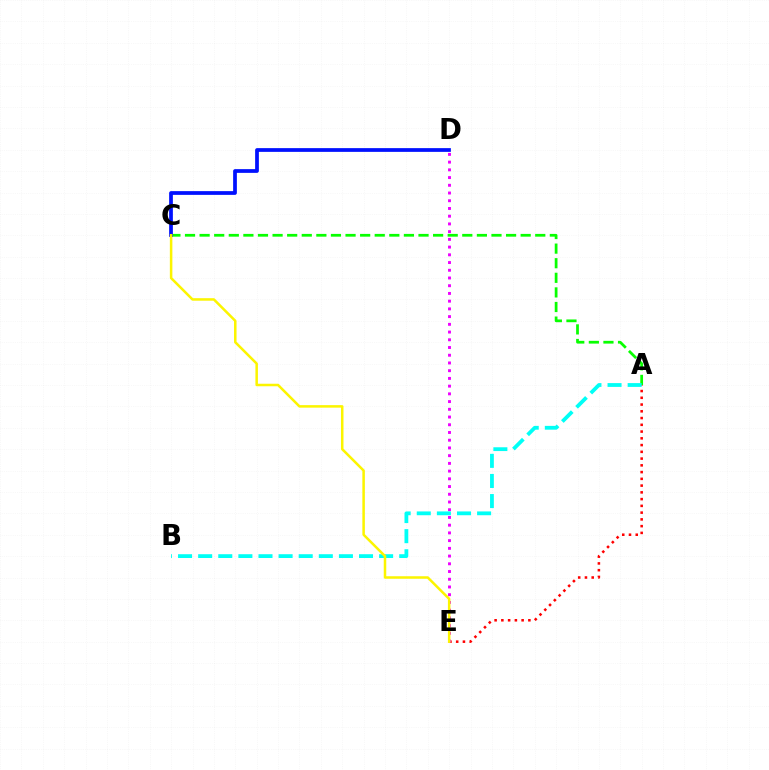{('A', 'E'): [{'color': '#ff0000', 'line_style': 'dotted', 'thickness': 1.84}], ('A', 'C'): [{'color': '#08ff00', 'line_style': 'dashed', 'thickness': 1.98}], ('D', 'E'): [{'color': '#ee00ff', 'line_style': 'dotted', 'thickness': 2.1}], ('A', 'B'): [{'color': '#00fff6', 'line_style': 'dashed', 'thickness': 2.73}], ('C', 'D'): [{'color': '#0010ff', 'line_style': 'solid', 'thickness': 2.69}], ('C', 'E'): [{'color': '#fcf500', 'line_style': 'solid', 'thickness': 1.81}]}